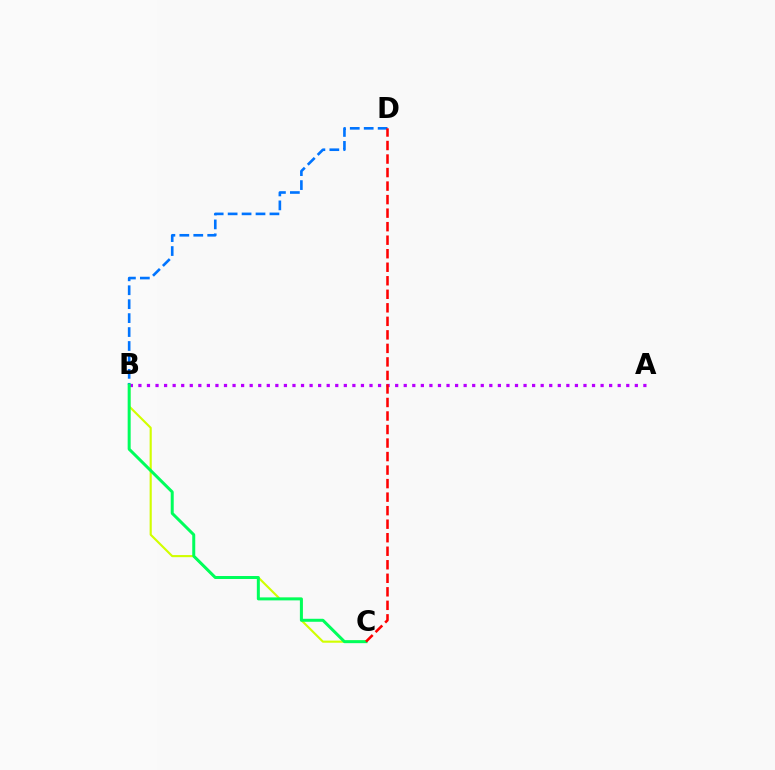{('B', 'C'): [{'color': '#d1ff00', 'line_style': 'solid', 'thickness': 1.53}, {'color': '#00ff5c', 'line_style': 'solid', 'thickness': 2.16}], ('B', 'D'): [{'color': '#0074ff', 'line_style': 'dashed', 'thickness': 1.89}], ('A', 'B'): [{'color': '#b900ff', 'line_style': 'dotted', 'thickness': 2.33}], ('C', 'D'): [{'color': '#ff0000', 'line_style': 'dashed', 'thickness': 1.84}]}